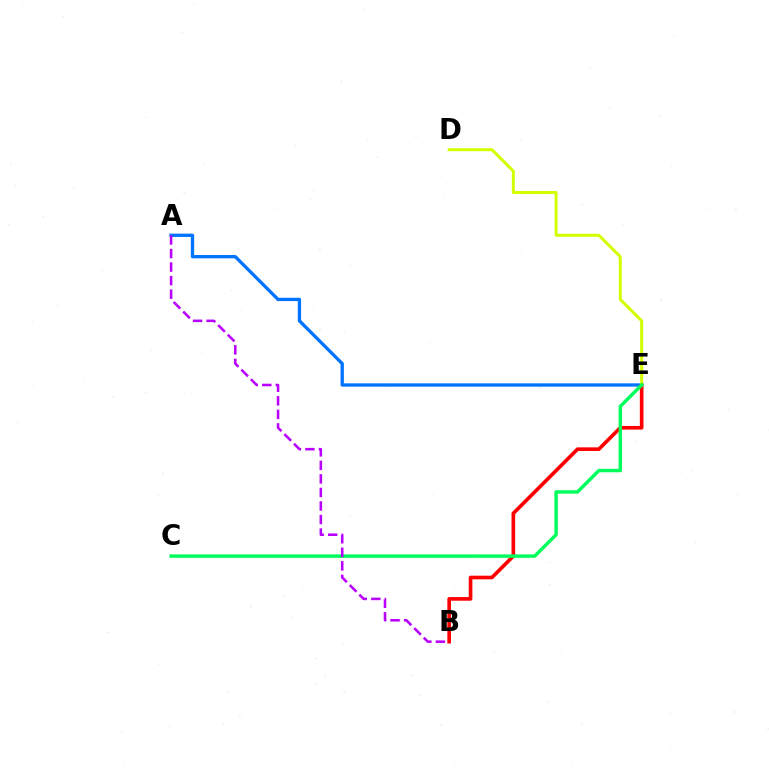{('A', 'E'): [{'color': '#0074ff', 'line_style': 'solid', 'thickness': 2.39}], ('B', 'E'): [{'color': '#ff0000', 'line_style': 'solid', 'thickness': 2.62}], ('D', 'E'): [{'color': '#d1ff00', 'line_style': 'solid', 'thickness': 2.16}], ('C', 'E'): [{'color': '#00ff5c', 'line_style': 'solid', 'thickness': 2.48}], ('A', 'B'): [{'color': '#b900ff', 'line_style': 'dashed', 'thickness': 1.84}]}